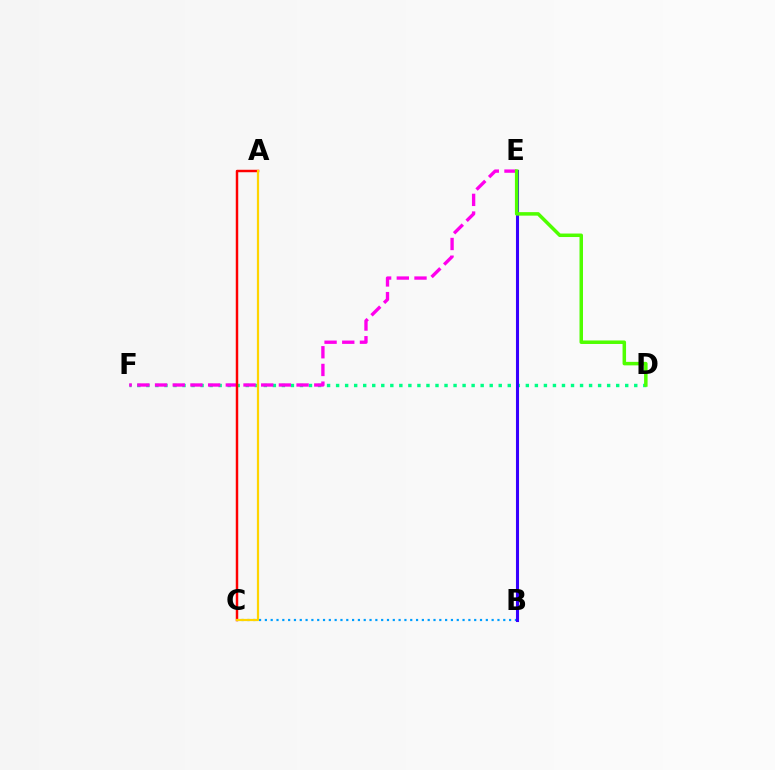{('D', 'F'): [{'color': '#00ff86', 'line_style': 'dotted', 'thickness': 2.45}], ('B', 'C'): [{'color': '#009eff', 'line_style': 'dotted', 'thickness': 1.58}], ('E', 'F'): [{'color': '#ff00ed', 'line_style': 'dashed', 'thickness': 2.4}], ('B', 'E'): [{'color': '#3700ff', 'line_style': 'solid', 'thickness': 2.21}], ('A', 'C'): [{'color': '#ff0000', 'line_style': 'solid', 'thickness': 1.77}, {'color': '#ffd500', 'line_style': 'solid', 'thickness': 1.6}], ('D', 'E'): [{'color': '#4fff00', 'line_style': 'solid', 'thickness': 2.52}]}